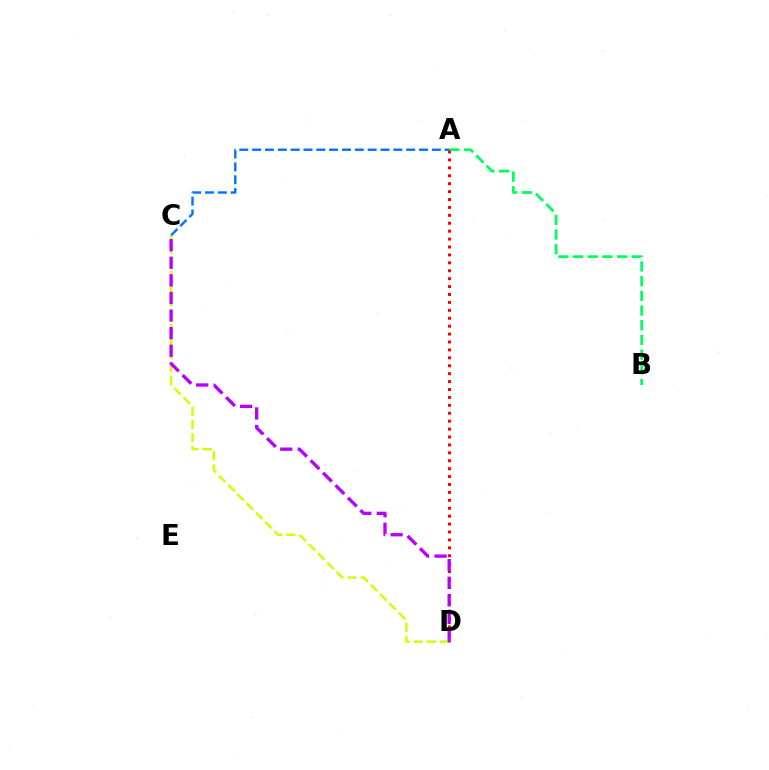{('C', 'D'): [{'color': '#d1ff00', 'line_style': 'dashed', 'thickness': 1.79}, {'color': '#b900ff', 'line_style': 'dashed', 'thickness': 2.39}], ('A', 'B'): [{'color': '#00ff5c', 'line_style': 'dashed', 'thickness': 2.0}], ('A', 'D'): [{'color': '#ff0000', 'line_style': 'dotted', 'thickness': 2.15}], ('A', 'C'): [{'color': '#0074ff', 'line_style': 'dashed', 'thickness': 1.74}]}